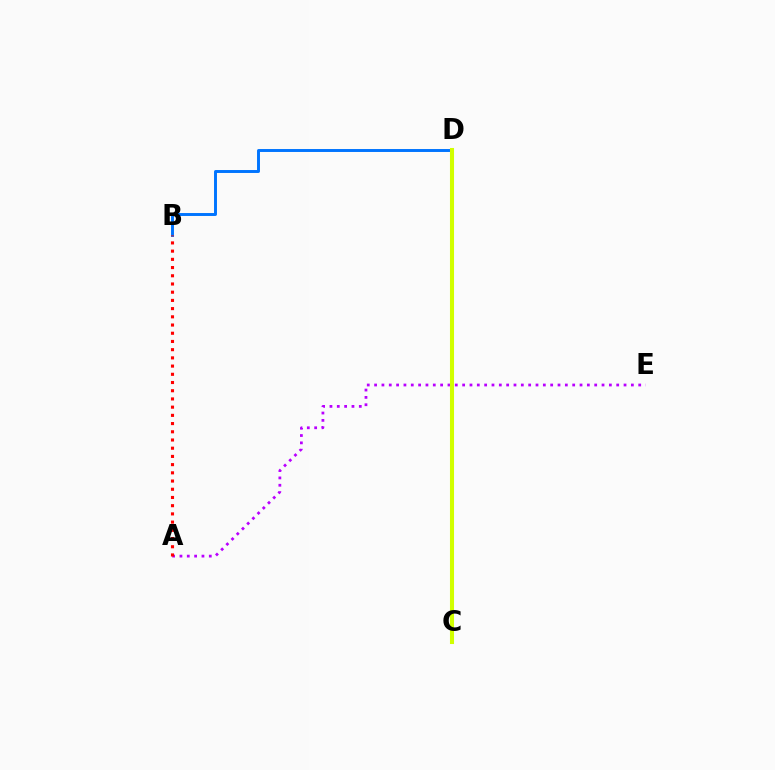{('B', 'D'): [{'color': '#0074ff', 'line_style': 'solid', 'thickness': 2.12}], ('A', 'E'): [{'color': '#b900ff', 'line_style': 'dotted', 'thickness': 1.99}], ('A', 'B'): [{'color': '#ff0000', 'line_style': 'dotted', 'thickness': 2.23}], ('C', 'D'): [{'color': '#00ff5c', 'line_style': 'solid', 'thickness': 1.65}, {'color': '#d1ff00', 'line_style': 'solid', 'thickness': 2.93}]}